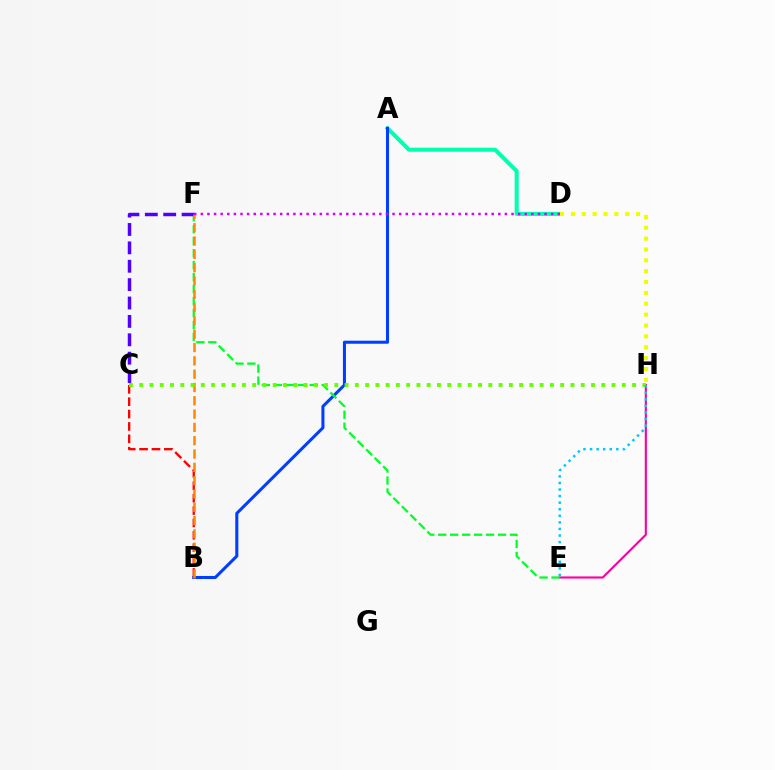{('E', 'H'): [{'color': '#ff00a0', 'line_style': 'solid', 'thickness': 1.53}, {'color': '#00c7ff', 'line_style': 'dotted', 'thickness': 1.79}], ('A', 'D'): [{'color': '#00ffaf', 'line_style': 'solid', 'thickness': 2.9}], ('A', 'B'): [{'color': '#003fff', 'line_style': 'solid', 'thickness': 2.2}], ('D', 'H'): [{'color': '#eeff00', 'line_style': 'dotted', 'thickness': 2.95}], ('E', 'F'): [{'color': '#00ff27', 'line_style': 'dashed', 'thickness': 1.63}], ('B', 'C'): [{'color': '#ff0000', 'line_style': 'dashed', 'thickness': 1.68}], ('C', 'F'): [{'color': '#4f00ff', 'line_style': 'dashed', 'thickness': 2.5}], ('B', 'F'): [{'color': '#ff8800', 'line_style': 'dashed', 'thickness': 1.81}], ('C', 'H'): [{'color': '#66ff00', 'line_style': 'dotted', 'thickness': 2.79}], ('D', 'F'): [{'color': '#d600ff', 'line_style': 'dotted', 'thickness': 1.8}]}